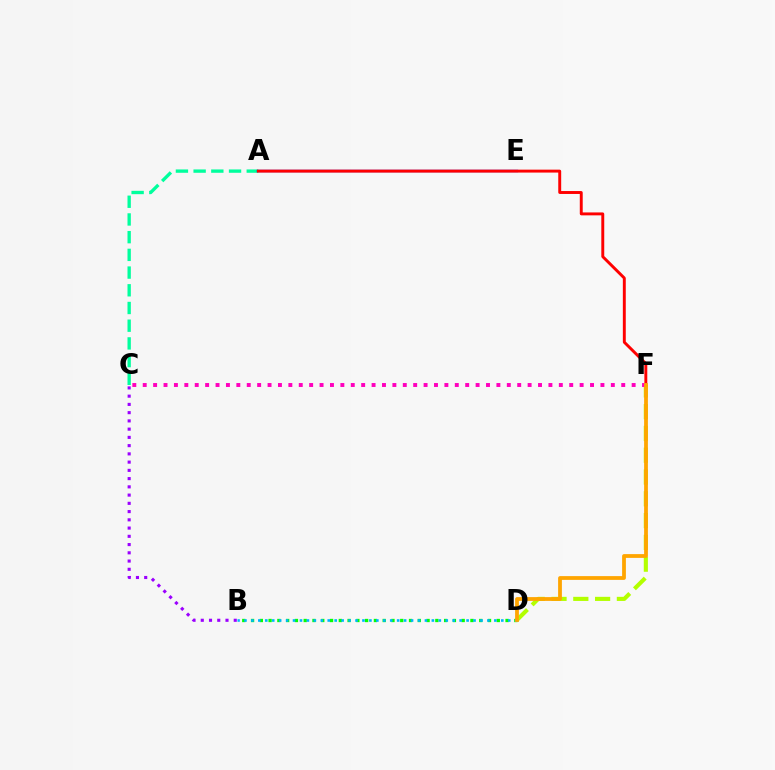{('B', 'C'): [{'color': '#9b00ff', 'line_style': 'dotted', 'thickness': 2.24}], ('A', 'C'): [{'color': '#00ff9d', 'line_style': 'dashed', 'thickness': 2.41}], ('B', 'D'): [{'color': '#08ff00', 'line_style': 'dotted', 'thickness': 2.38}, {'color': '#00b5ff', 'line_style': 'dotted', 'thickness': 1.89}], ('D', 'F'): [{'color': '#b3ff00', 'line_style': 'dashed', 'thickness': 2.96}, {'color': '#ffa500', 'line_style': 'solid', 'thickness': 2.72}], ('A', 'E'): [{'color': '#0010ff', 'line_style': 'solid', 'thickness': 1.69}], ('A', 'F'): [{'color': '#ff0000', 'line_style': 'solid', 'thickness': 2.1}], ('C', 'F'): [{'color': '#ff00bd', 'line_style': 'dotted', 'thickness': 2.83}]}